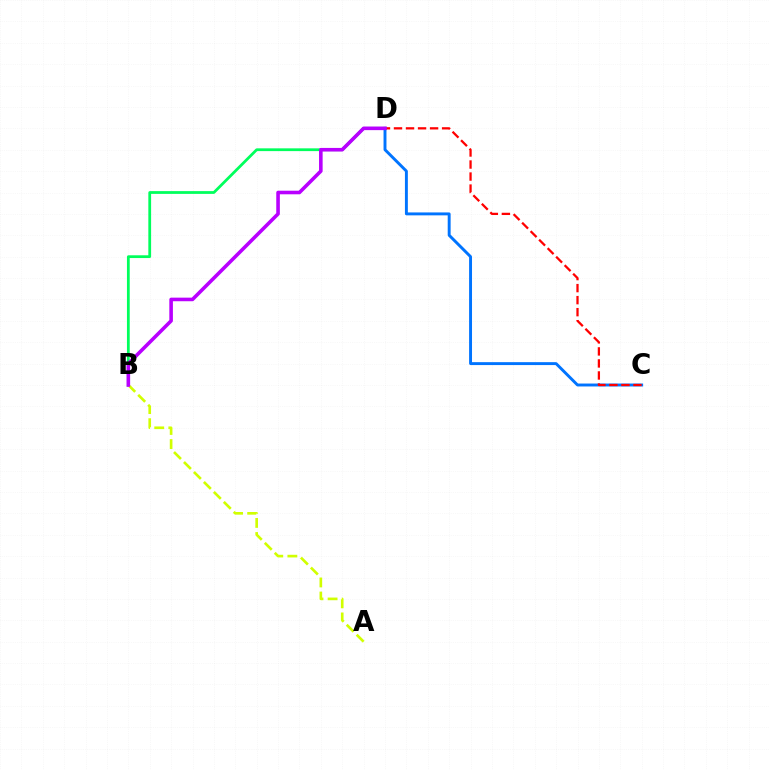{('C', 'D'): [{'color': '#0074ff', 'line_style': 'solid', 'thickness': 2.1}, {'color': '#ff0000', 'line_style': 'dashed', 'thickness': 1.63}], ('B', 'D'): [{'color': '#00ff5c', 'line_style': 'solid', 'thickness': 2.0}, {'color': '#b900ff', 'line_style': 'solid', 'thickness': 2.59}], ('A', 'B'): [{'color': '#d1ff00', 'line_style': 'dashed', 'thickness': 1.91}]}